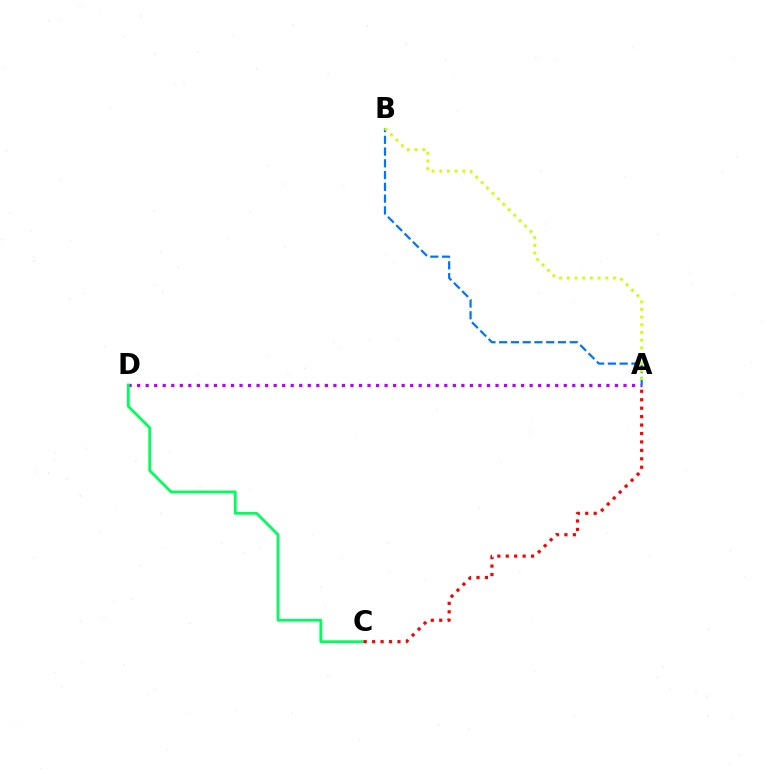{('A', 'D'): [{'color': '#b900ff', 'line_style': 'dotted', 'thickness': 2.32}], ('C', 'D'): [{'color': '#00ff5c', 'line_style': 'solid', 'thickness': 2.0}], ('A', 'C'): [{'color': '#ff0000', 'line_style': 'dotted', 'thickness': 2.29}], ('A', 'B'): [{'color': '#0074ff', 'line_style': 'dashed', 'thickness': 1.6}, {'color': '#d1ff00', 'line_style': 'dotted', 'thickness': 2.09}]}